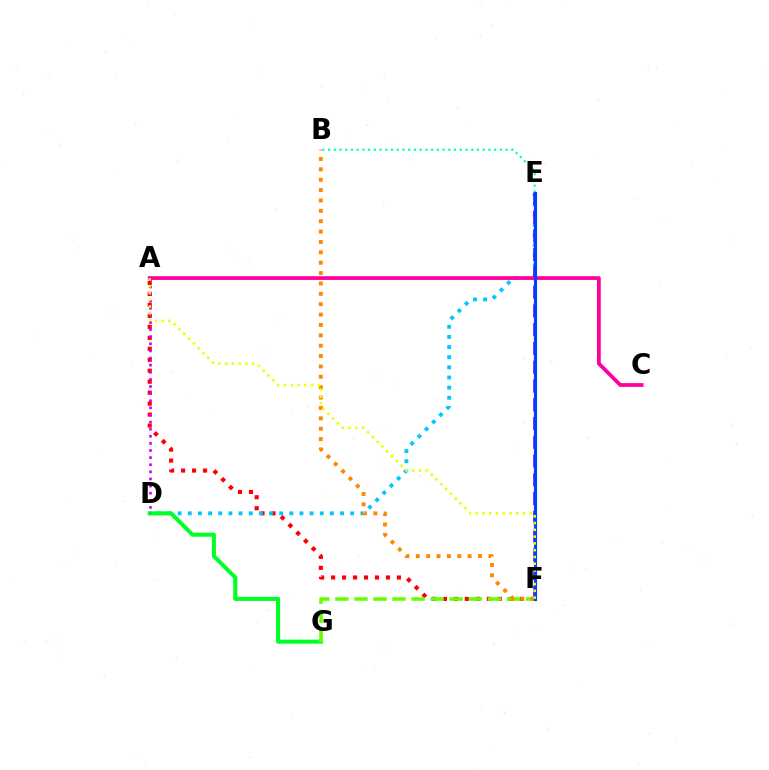{('A', 'F'): [{'color': '#ff0000', 'line_style': 'dotted', 'thickness': 2.98}, {'color': '#eeff00', 'line_style': 'dotted', 'thickness': 1.84}], ('D', 'E'): [{'color': '#00c7ff', 'line_style': 'dotted', 'thickness': 2.76}], ('D', 'G'): [{'color': '#00ff27', 'line_style': 'solid', 'thickness': 2.92}], ('E', 'F'): [{'color': '#4f00ff', 'line_style': 'dashed', 'thickness': 2.55}, {'color': '#003fff', 'line_style': 'solid', 'thickness': 2.26}], ('A', 'D'): [{'color': '#d600ff', 'line_style': 'dotted', 'thickness': 1.93}], ('A', 'C'): [{'color': '#ff00a0', 'line_style': 'solid', 'thickness': 2.71}], ('F', 'G'): [{'color': '#66ff00', 'line_style': 'dashed', 'thickness': 2.59}], ('B', 'F'): [{'color': '#ff8800', 'line_style': 'dotted', 'thickness': 2.82}], ('B', 'E'): [{'color': '#00ffaf', 'line_style': 'dotted', 'thickness': 1.56}]}